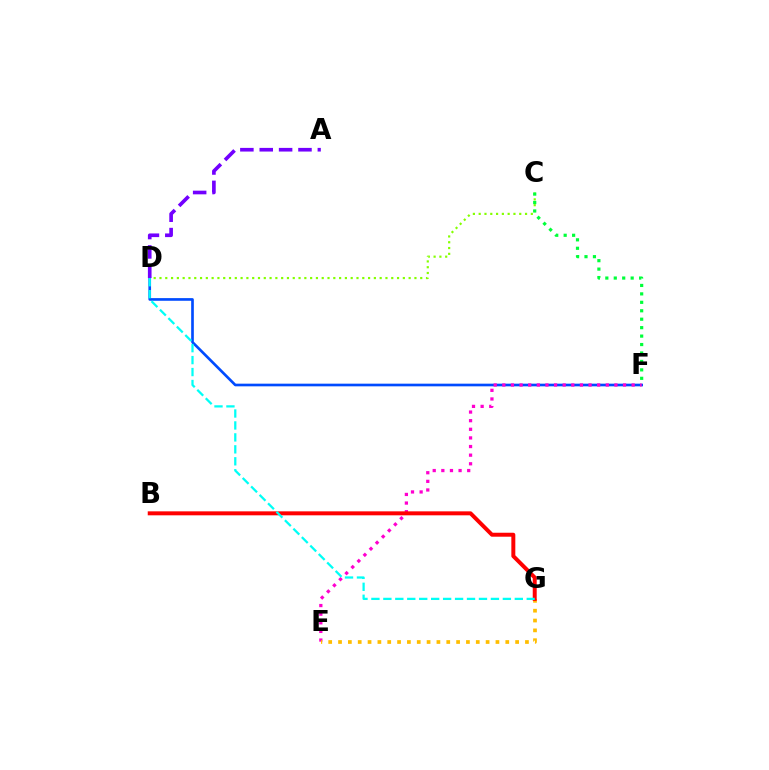{('D', 'F'): [{'color': '#004bff', 'line_style': 'solid', 'thickness': 1.92}], ('E', 'F'): [{'color': '#ff00cf', 'line_style': 'dotted', 'thickness': 2.34}], ('C', 'D'): [{'color': '#84ff00', 'line_style': 'dotted', 'thickness': 1.57}], ('C', 'F'): [{'color': '#00ff39', 'line_style': 'dotted', 'thickness': 2.29}], ('E', 'G'): [{'color': '#ffbd00', 'line_style': 'dotted', 'thickness': 2.67}], ('B', 'G'): [{'color': '#ff0000', 'line_style': 'solid', 'thickness': 2.86}], ('A', 'D'): [{'color': '#7200ff', 'line_style': 'dashed', 'thickness': 2.63}], ('D', 'G'): [{'color': '#00fff6', 'line_style': 'dashed', 'thickness': 1.62}]}